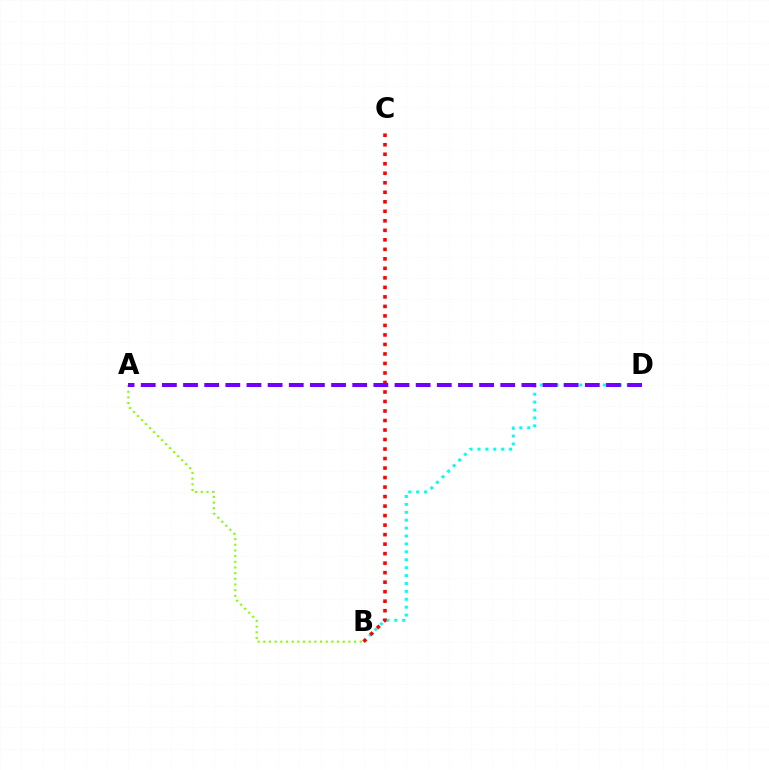{('B', 'D'): [{'color': '#00fff6', 'line_style': 'dotted', 'thickness': 2.15}], ('B', 'C'): [{'color': '#ff0000', 'line_style': 'dotted', 'thickness': 2.58}], ('A', 'B'): [{'color': '#84ff00', 'line_style': 'dotted', 'thickness': 1.54}], ('A', 'D'): [{'color': '#7200ff', 'line_style': 'dashed', 'thickness': 2.87}]}